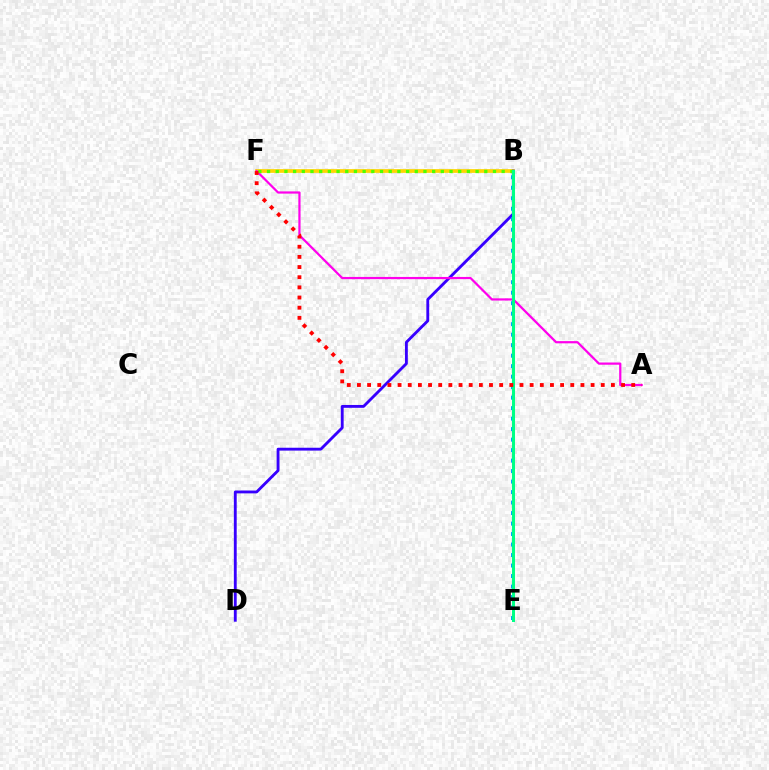{('B', 'F'): [{'color': '#ffd500', 'line_style': 'solid', 'thickness': 2.68}, {'color': '#4fff00', 'line_style': 'dotted', 'thickness': 2.36}], ('B', 'D'): [{'color': '#3700ff', 'line_style': 'solid', 'thickness': 2.05}], ('B', 'E'): [{'color': '#009eff', 'line_style': 'dotted', 'thickness': 2.85}, {'color': '#00ff86', 'line_style': 'solid', 'thickness': 2.19}], ('A', 'F'): [{'color': '#ff00ed', 'line_style': 'solid', 'thickness': 1.6}, {'color': '#ff0000', 'line_style': 'dotted', 'thickness': 2.76}]}